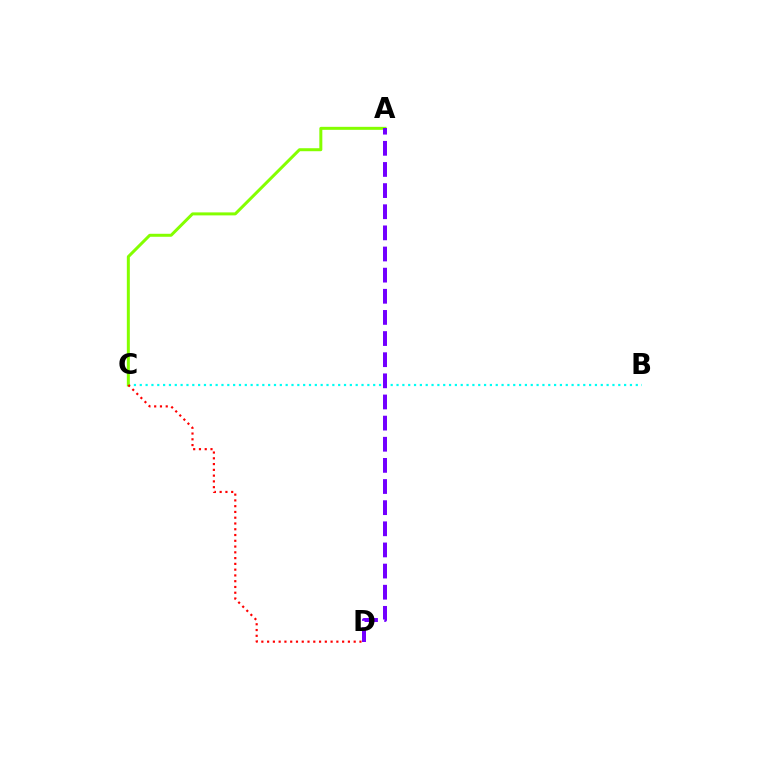{('B', 'C'): [{'color': '#00fff6', 'line_style': 'dotted', 'thickness': 1.59}], ('A', 'C'): [{'color': '#84ff00', 'line_style': 'solid', 'thickness': 2.16}], ('C', 'D'): [{'color': '#ff0000', 'line_style': 'dotted', 'thickness': 1.57}], ('A', 'D'): [{'color': '#7200ff', 'line_style': 'dashed', 'thickness': 2.87}]}